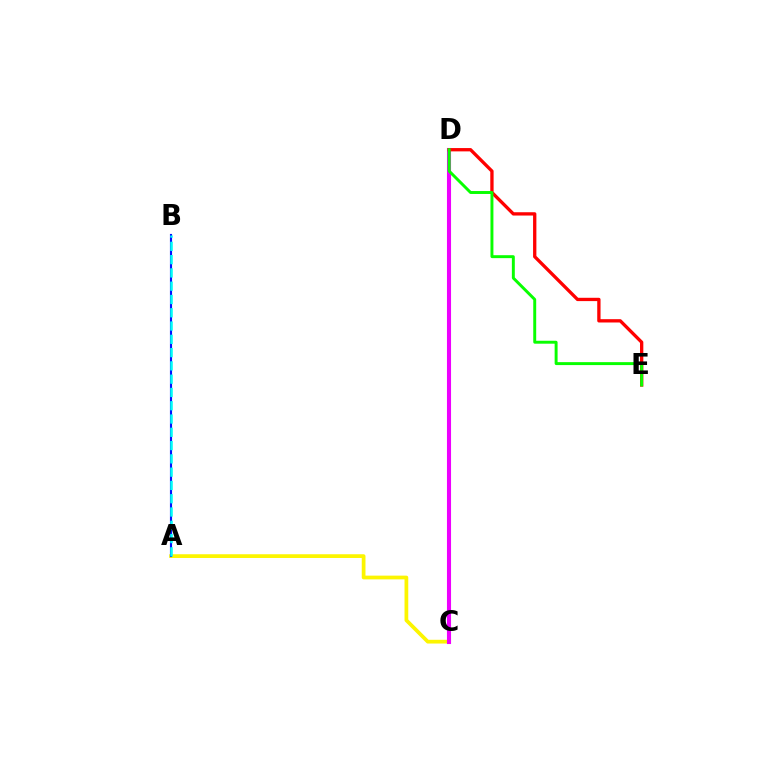{('A', 'C'): [{'color': '#fcf500', 'line_style': 'solid', 'thickness': 2.69}], ('C', 'D'): [{'color': '#ee00ff', 'line_style': 'solid', 'thickness': 2.94}], ('A', 'B'): [{'color': '#0010ff', 'line_style': 'solid', 'thickness': 1.54}, {'color': '#00fff6', 'line_style': 'dashed', 'thickness': 1.8}], ('D', 'E'): [{'color': '#ff0000', 'line_style': 'solid', 'thickness': 2.38}, {'color': '#08ff00', 'line_style': 'solid', 'thickness': 2.12}]}